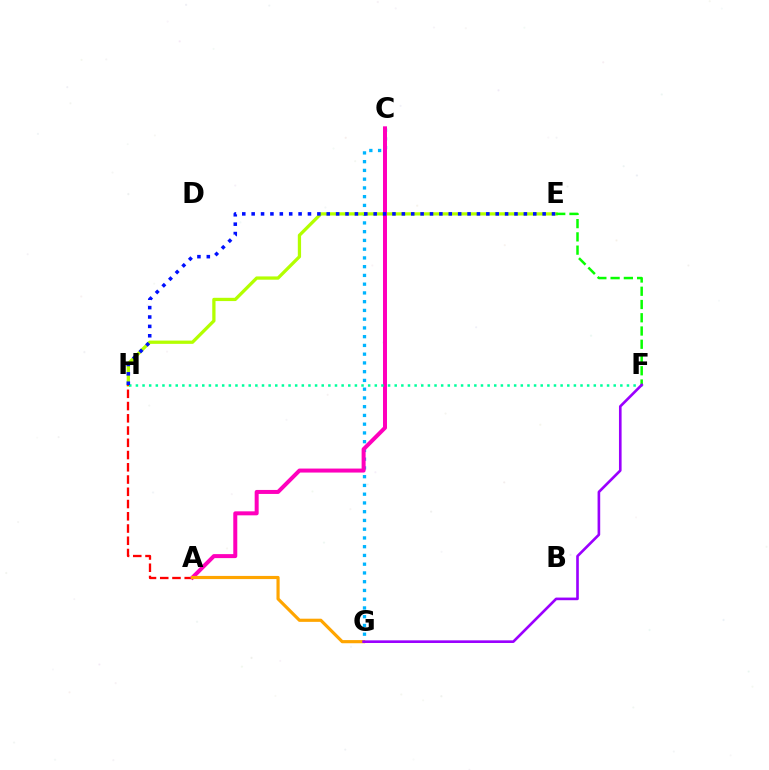{('C', 'G'): [{'color': '#00b5ff', 'line_style': 'dotted', 'thickness': 2.38}], ('E', 'H'): [{'color': '#b3ff00', 'line_style': 'solid', 'thickness': 2.35}, {'color': '#0010ff', 'line_style': 'dotted', 'thickness': 2.55}], ('A', 'H'): [{'color': '#ff0000', 'line_style': 'dashed', 'thickness': 1.66}], ('E', 'F'): [{'color': '#08ff00', 'line_style': 'dashed', 'thickness': 1.8}], ('A', 'C'): [{'color': '#ff00bd', 'line_style': 'solid', 'thickness': 2.88}], ('F', 'H'): [{'color': '#00ff9d', 'line_style': 'dotted', 'thickness': 1.8}], ('A', 'G'): [{'color': '#ffa500', 'line_style': 'solid', 'thickness': 2.28}], ('F', 'G'): [{'color': '#9b00ff', 'line_style': 'solid', 'thickness': 1.9}]}